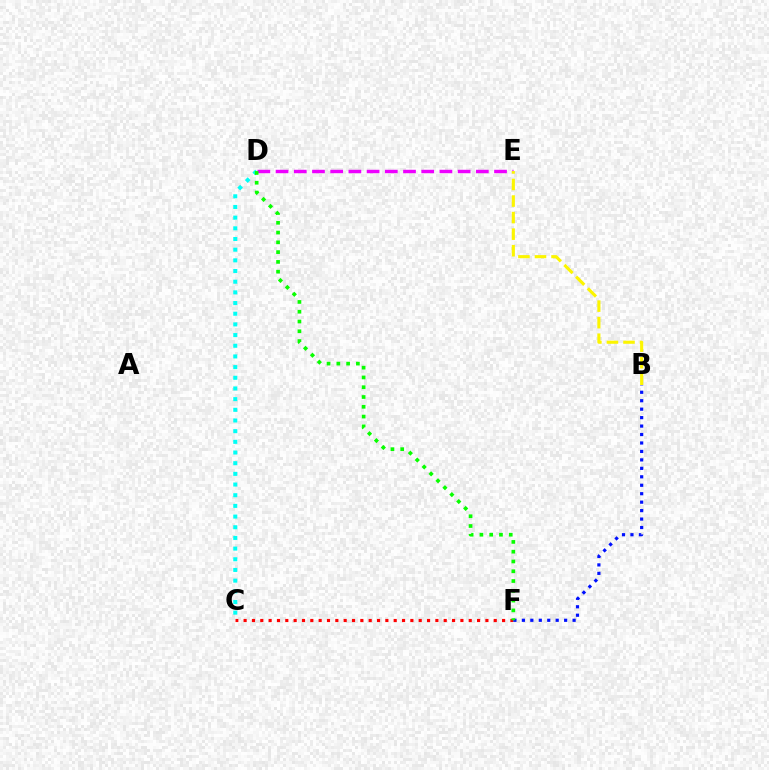{('C', 'F'): [{'color': '#ff0000', 'line_style': 'dotted', 'thickness': 2.27}], ('B', 'F'): [{'color': '#0010ff', 'line_style': 'dotted', 'thickness': 2.3}], ('C', 'D'): [{'color': '#00fff6', 'line_style': 'dotted', 'thickness': 2.9}], ('D', 'E'): [{'color': '#ee00ff', 'line_style': 'dashed', 'thickness': 2.47}], ('D', 'F'): [{'color': '#08ff00', 'line_style': 'dotted', 'thickness': 2.66}], ('B', 'E'): [{'color': '#fcf500', 'line_style': 'dashed', 'thickness': 2.25}]}